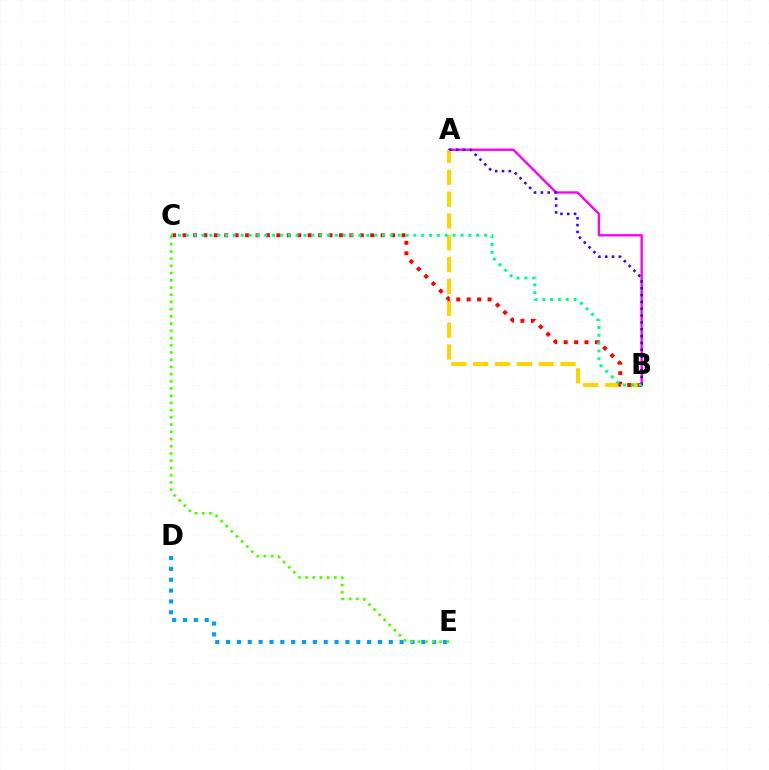{('D', 'E'): [{'color': '#009eff', 'line_style': 'dotted', 'thickness': 2.95}], ('A', 'B'): [{'color': '#ff00ed', 'line_style': 'solid', 'thickness': 1.7}, {'color': '#ffd500', 'line_style': 'dashed', 'thickness': 2.97}, {'color': '#3700ff', 'line_style': 'dotted', 'thickness': 1.85}], ('B', 'C'): [{'color': '#ff0000', 'line_style': 'dotted', 'thickness': 2.83}, {'color': '#00ff86', 'line_style': 'dotted', 'thickness': 2.13}], ('C', 'E'): [{'color': '#4fff00', 'line_style': 'dotted', 'thickness': 1.96}]}